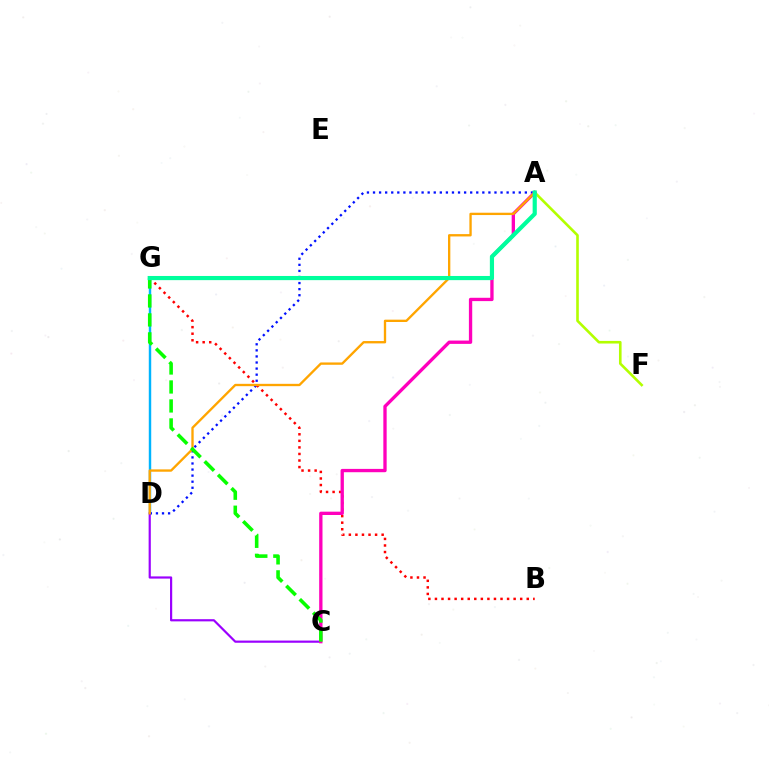{('D', 'G'): [{'color': '#00b5ff', 'line_style': 'solid', 'thickness': 1.76}], ('C', 'D'): [{'color': '#9b00ff', 'line_style': 'solid', 'thickness': 1.57}], ('A', 'D'): [{'color': '#0010ff', 'line_style': 'dotted', 'thickness': 1.65}, {'color': '#ffa500', 'line_style': 'solid', 'thickness': 1.68}], ('B', 'G'): [{'color': '#ff0000', 'line_style': 'dotted', 'thickness': 1.78}], ('A', 'F'): [{'color': '#b3ff00', 'line_style': 'solid', 'thickness': 1.88}], ('A', 'C'): [{'color': '#ff00bd', 'line_style': 'solid', 'thickness': 2.39}], ('C', 'G'): [{'color': '#08ff00', 'line_style': 'dashed', 'thickness': 2.58}], ('A', 'G'): [{'color': '#00ff9d', 'line_style': 'solid', 'thickness': 3.0}]}